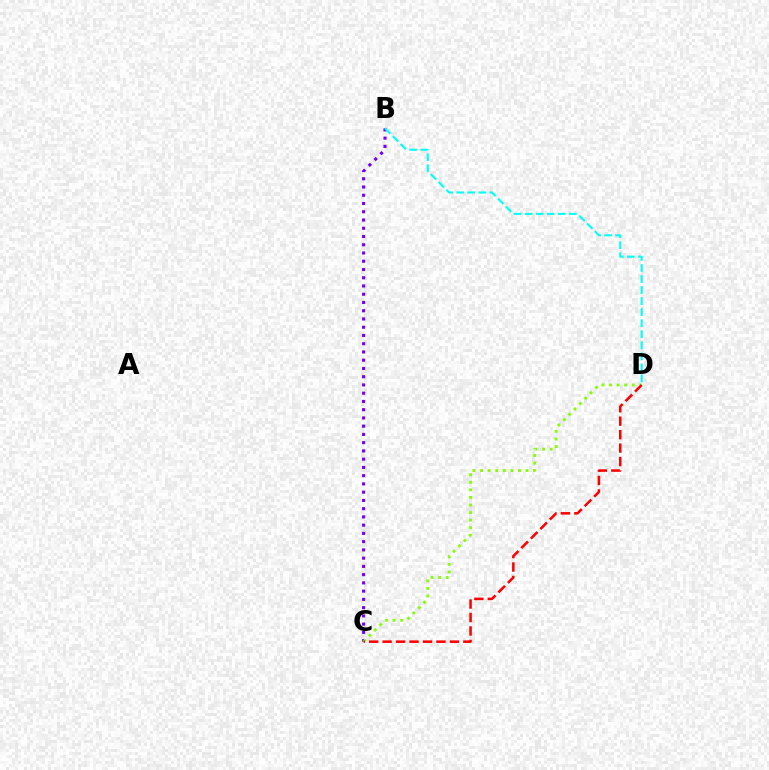{('B', 'C'): [{'color': '#7200ff', 'line_style': 'dotted', 'thickness': 2.24}], ('C', 'D'): [{'color': '#84ff00', 'line_style': 'dotted', 'thickness': 2.06}, {'color': '#ff0000', 'line_style': 'dashed', 'thickness': 1.83}], ('B', 'D'): [{'color': '#00fff6', 'line_style': 'dashed', 'thickness': 1.5}]}